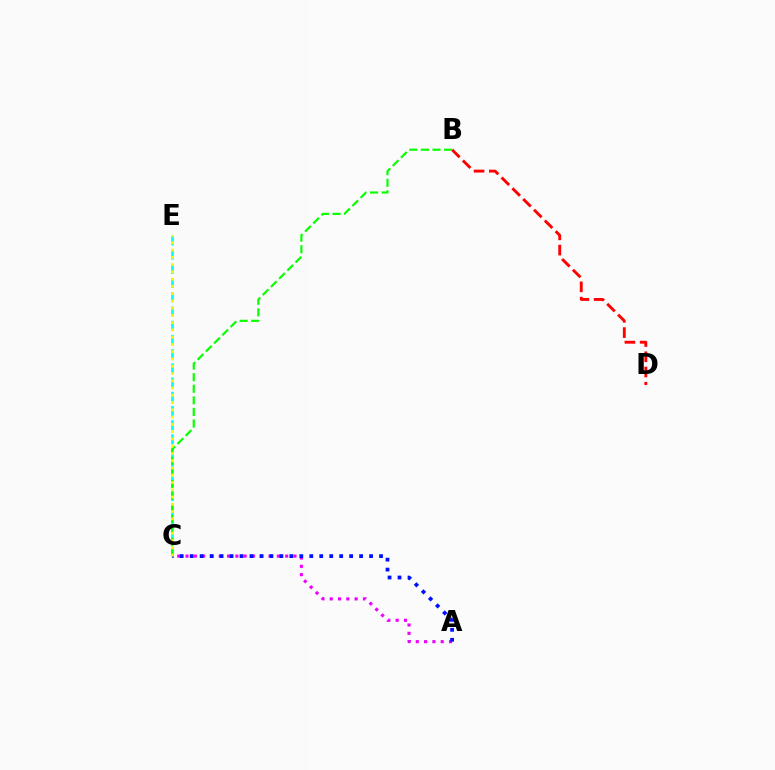{('C', 'E'): [{'color': '#00fff6', 'line_style': 'dashed', 'thickness': 1.93}, {'color': '#fcf500', 'line_style': 'dotted', 'thickness': 1.97}], ('B', 'D'): [{'color': '#ff0000', 'line_style': 'dashed', 'thickness': 2.07}], ('B', 'C'): [{'color': '#08ff00', 'line_style': 'dashed', 'thickness': 1.57}], ('A', 'C'): [{'color': '#ee00ff', 'line_style': 'dotted', 'thickness': 2.26}, {'color': '#0010ff', 'line_style': 'dotted', 'thickness': 2.71}]}